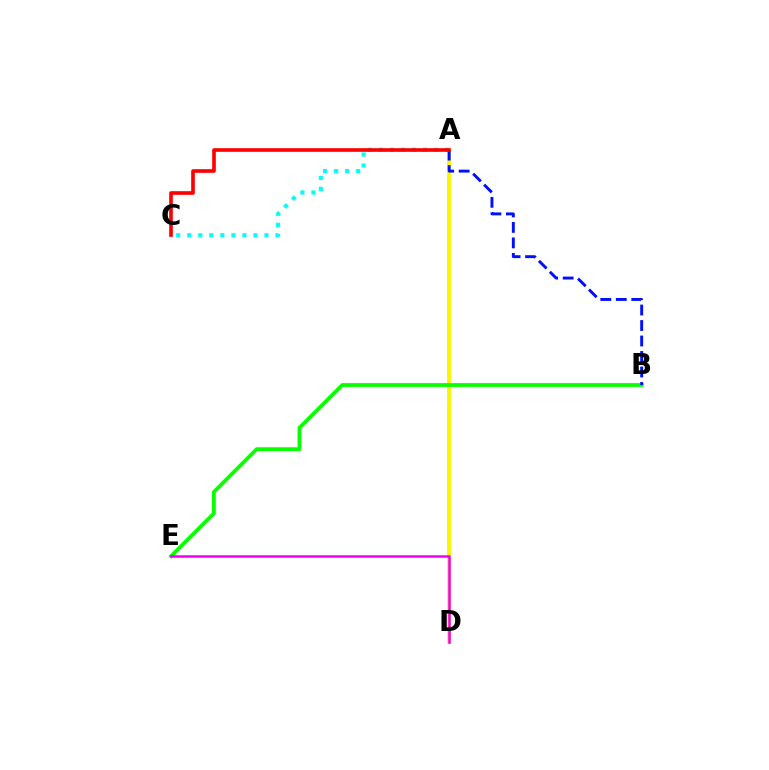{('A', 'D'): [{'color': '#fcf500', 'line_style': 'solid', 'thickness': 2.81}], ('B', 'E'): [{'color': '#08ff00', 'line_style': 'solid', 'thickness': 2.73}], ('A', 'C'): [{'color': '#00fff6', 'line_style': 'dotted', 'thickness': 3.0}, {'color': '#ff0000', 'line_style': 'solid', 'thickness': 2.62}], ('A', 'B'): [{'color': '#0010ff', 'line_style': 'dashed', 'thickness': 2.1}], ('D', 'E'): [{'color': '#ee00ff', 'line_style': 'solid', 'thickness': 1.82}]}